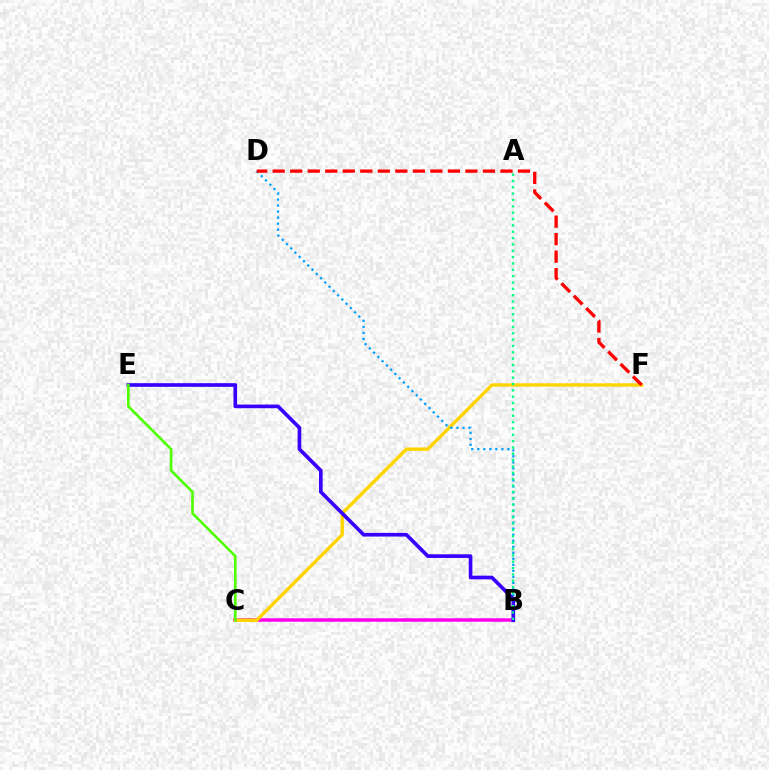{('B', 'C'): [{'color': '#ff00ed', 'line_style': 'solid', 'thickness': 2.52}], ('C', 'F'): [{'color': '#ffd500', 'line_style': 'solid', 'thickness': 2.47}], ('B', 'D'): [{'color': '#009eff', 'line_style': 'dotted', 'thickness': 1.64}], ('B', 'E'): [{'color': '#3700ff', 'line_style': 'solid', 'thickness': 2.63}], ('C', 'E'): [{'color': '#4fff00', 'line_style': 'solid', 'thickness': 1.89}], ('D', 'F'): [{'color': '#ff0000', 'line_style': 'dashed', 'thickness': 2.38}], ('A', 'B'): [{'color': '#00ff86', 'line_style': 'dotted', 'thickness': 1.72}]}